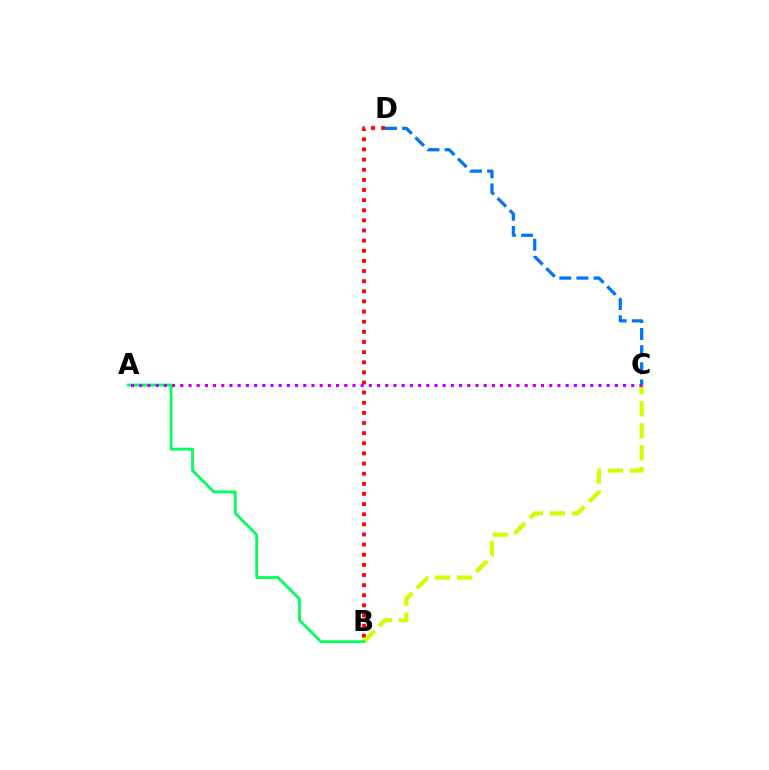{('B', 'D'): [{'color': '#ff0000', 'line_style': 'dotted', 'thickness': 2.75}], ('B', 'C'): [{'color': '#d1ff00', 'line_style': 'dashed', 'thickness': 2.99}], ('A', 'B'): [{'color': '#00ff5c', 'line_style': 'solid', 'thickness': 2.01}], ('C', 'D'): [{'color': '#0074ff', 'line_style': 'dashed', 'thickness': 2.33}], ('A', 'C'): [{'color': '#b900ff', 'line_style': 'dotted', 'thickness': 2.23}]}